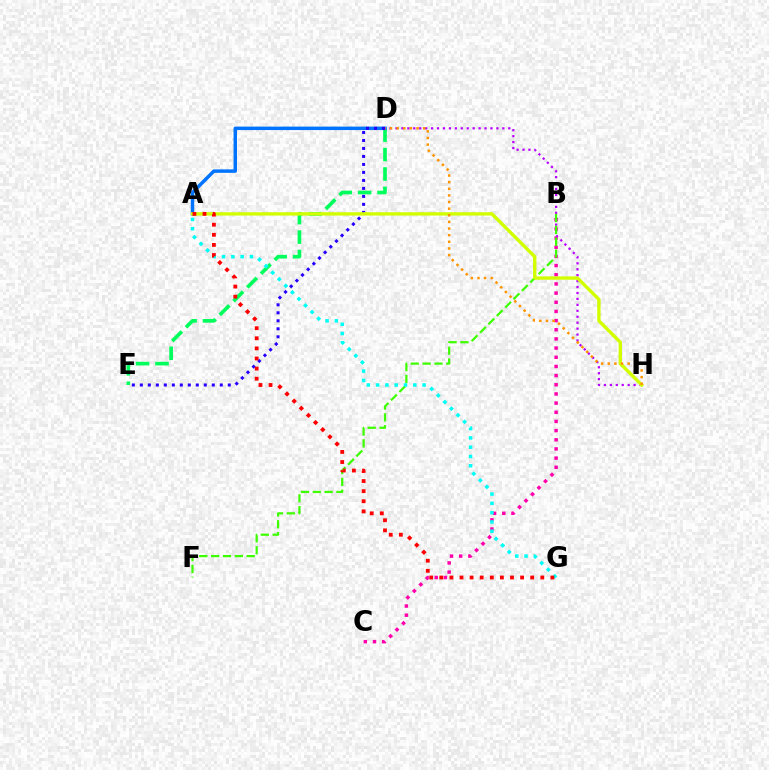{('B', 'C'): [{'color': '#ff00ac', 'line_style': 'dotted', 'thickness': 2.49}], ('D', 'E'): [{'color': '#00ff5c', 'line_style': 'dashed', 'thickness': 2.64}, {'color': '#2500ff', 'line_style': 'dotted', 'thickness': 2.17}], ('A', 'D'): [{'color': '#0074ff', 'line_style': 'solid', 'thickness': 2.5}], ('D', 'H'): [{'color': '#b900ff', 'line_style': 'dotted', 'thickness': 1.61}, {'color': '#ff9400', 'line_style': 'dotted', 'thickness': 1.8}], ('B', 'F'): [{'color': '#3dff00', 'line_style': 'dashed', 'thickness': 1.61}], ('A', 'H'): [{'color': '#d1ff00', 'line_style': 'solid', 'thickness': 2.43}], ('A', 'G'): [{'color': '#00fff6', 'line_style': 'dotted', 'thickness': 2.52}, {'color': '#ff0000', 'line_style': 'dotted', 'thickness': 2.74}]}